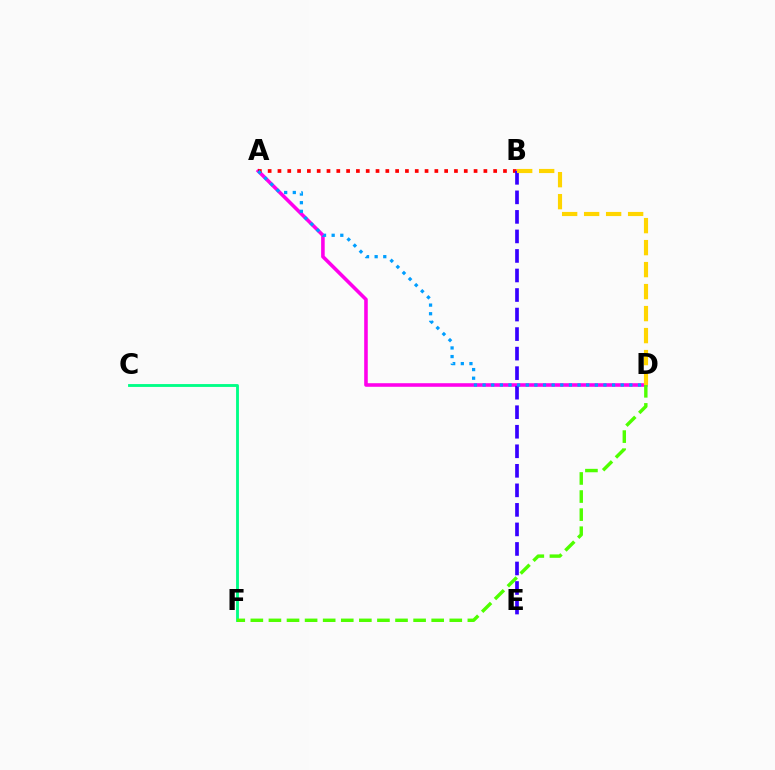{('A', 'D'): [{'color': '#ff00ed', 'line_style': 'solid', 'thickness': 2.58}, {'color': '#009eff', 'line_style': 'dotted', 'thickness': 2.35}], ('A', 'B'): [{'color': '#ff0000', 'line_style': 'dotted', 'thickness': 2.66}], ('C', 'F'): [{'color': '#00ff86', 'line_style': 'solid', 'thickness': 2.06}], ('D', 'F'): [{'color': '#4fff00', 'line_style': 'dashed', 'thickness': 2.46}], ('B', 'E'): [{'color': '#3700ff', 'line_style': 'dashed', 'thickness': 2.65}], ('B', 'D'): [{'color': '#ffd500', 'line_style': 'dashed', 'thickness': 2.99}]}